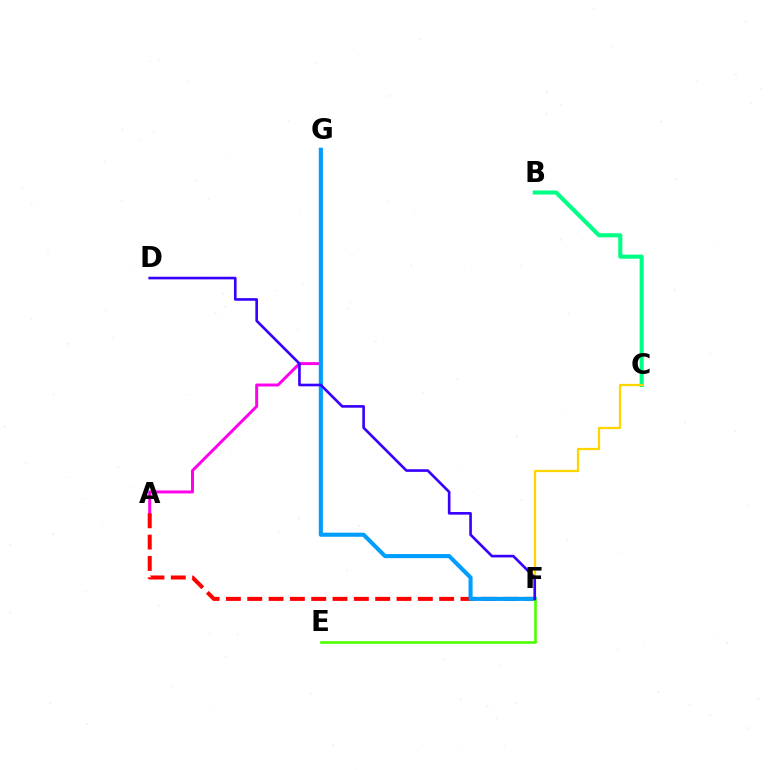{('A', 'G'): [{'color': '#ff00ed', 'line_style': 'solid', 'thickness': 2.13}], ('B', 'C'): [{'color': '#00ff86', 'line_style': 'solid', 'thickness': 2.94}], ('A', 'F'): [{'color': '#ff0000', 'line_style': 'dashed', 'thickness': 2.9}], ('F', 'G'): [{'color': '#009eff', 'line_style': 'solid', 'thickness': 2.94}], ('E', 'F'): [{'color': '#4fff00', 'line_style': 'solid', 'thickness': 1.92}], ('C', 'F'): [{'color': '#ffd500', 'line_style': 'solid', 'thickness': 1.63}], ('D', 'F'): [{'color': '#3700ff', 'line_style': 'solid', 'thickness': 1.9}]}